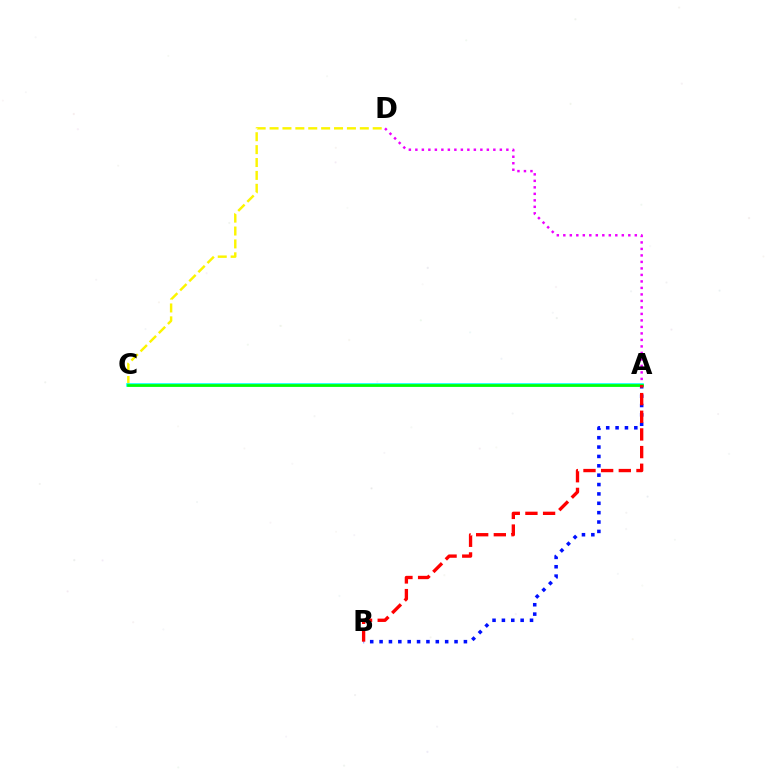{('A', 'D'): [{'color': '#ee00ff', 'line_style': 'dotted', 'thickness': 1.77}], ('A', 'B'): [{'color': '#0010ff', 'line_style': 'dotted', 'thickness': 2.55}, {'color': '#ff0000', 'line_style': 'dashed', 'thickness': 2.4}], ('C', 'D'): [{'color': '#fcf500', 'line_style': 'dashed', 'thickness': 1.75}], ('A', 'C'): [{'color': '#00fff6', 'line_style': 'solid', 'thickness': 2.6}, {'color': '#08ff00', 'line_style': 'solid', 'thickness': 1.91}]}